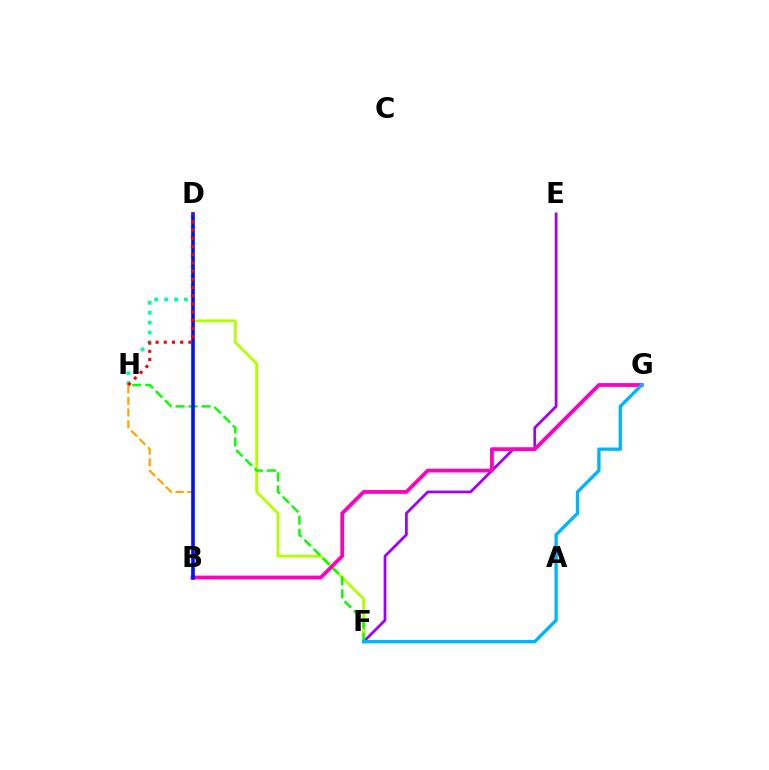{('D', 'F'): [{'color': '#b3ff00', 'line_style': 'solid', 'thickness': 2.04}], ('E', 'F'): [{'color': '#9b00ff', 'line_style': 'solid', 'thickness': 1.97}], ('D', 'H'): [{'color': '#00ff9d', 'line_style': 'dotted', 'thickness': 2.69}, {'color': '#ff0000', 'line_style': 'dotted', 'thickness': 2.23}], ('F', 'H'): [{'color': '#08ff00', 'line_style': 'dashed', 'thickness': 1.77}], ('B', 'H'): [{'color': '#ffa500', 'line_style': 'dashed', 'thickness': 1.59}], ('B', 'G'): [{'color': '#ff00bd', 'line_style': 'solid', 'thickness': 2.72}], ('B', 'D'): [{'color': '#0010ff', 'line_style': 'solid', 'thickness': 2.58}], ('F', 'G'): [{'color': '#00b5ff', 'line_style': 'solid', 'thickness': 2.39}]}